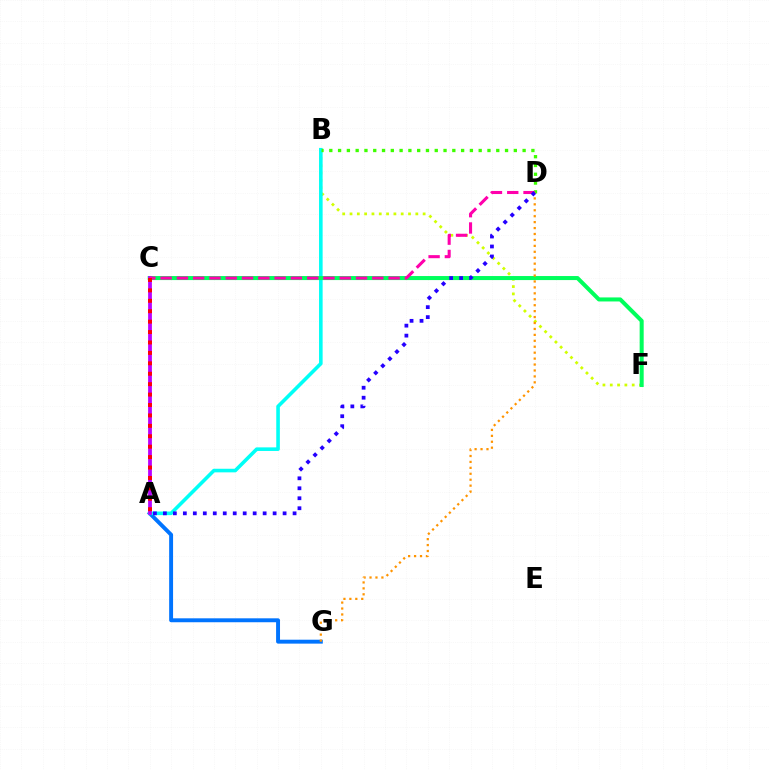{('A', 'G'): [{'color': '#0074ff', 'line_style': 'solid', 'thickness': 2.82}], ('B', 'F'): [{'color': '#d1ff00', 'line_style': 'dotted', 'thickness': 1.99}], ('A', 'B'): [{'color': '#00fff6', 'line_style': 'solid', 'thickness': 2.59}], ('C', 'F'): [{'color': '#00ff5c', 'line_style': 'solid', 'thickness': 2.9}], ('B', 'D'): [{'color': '#3dff00', 'line_style': 'dotted', 'thickness': 2.39}], ('D', 'G'): [{'color': '#ff9400', 'line_style': 'dotted', 'thickness': 1.61}], ('A', 'C'): [{'color': '#b900ff', 'line_style': 'solid', 'thickness': 2.72}, {'color': '#ff0000', 'line_style': 'dotted', 'thickness': 2.83}], ('C', 'D'): [{'color': '#ff00ac', 'line_style': 'dashed', 'thickness': 2.21}], ('A', 'D'): [{'color': '#2500ff', 'line_style': 'dotted', 'thickness': 2.71}]}